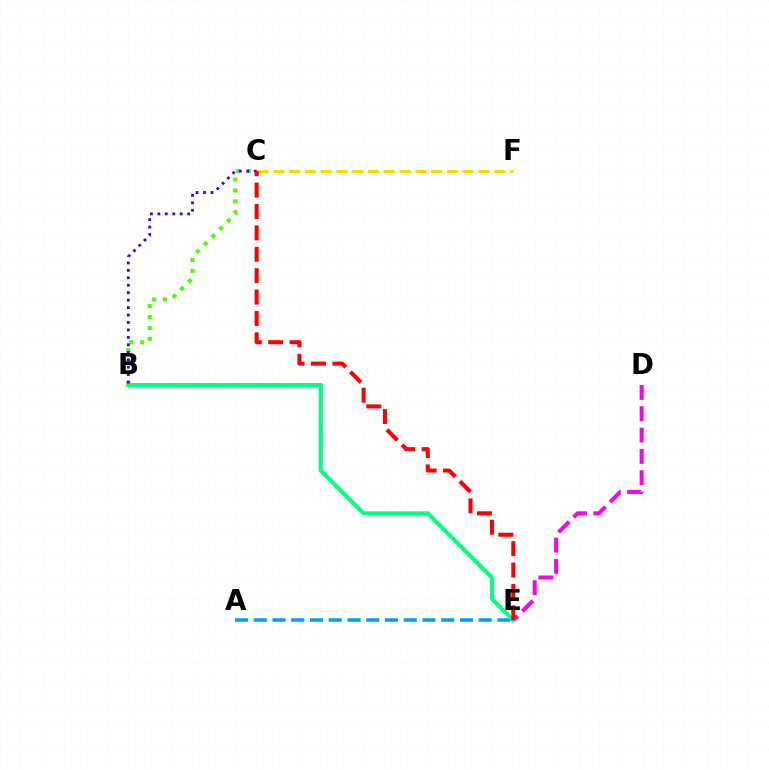{('C', 'F'): [{'color': '#ffd500', 'line_style': 'dashed', 'thickness': 2.14}], ('D', 'E'): [{'color': '#ff00ed', 'line_style': 'dashed', 'thickness': 2.9}], ('A', 'E'): [{'color': '#009eff', 'line_style': 'dashed', 'thickness': 2.55}], ('B', 'E'): [{'color': '#00ff86', 'line_style': 'solid', 'thickness': 2.92}], ('B', 'C'): [{'color': '#4fff00', 'line_style': 'dotted', 'thickness': 2.96}, {'color': '#3700ff', 'line_style': 'dotted', 'thickness': 2.02}], ('C', 'E'): [{'color': '#ff0000', 'line_style': 'dashed', 'thickness': 2.91}]}